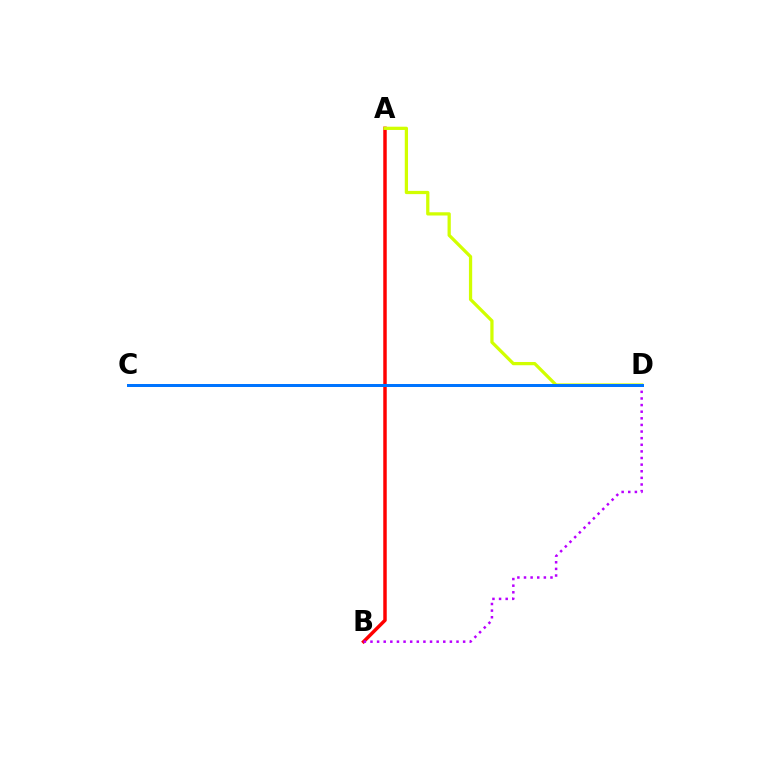{('A', 'B'): [{'color': '#ff0000', 'line_style': 'solid', 'thickness': 2.5}], ('A', 'D'): [{'color': '#d1ff00', 'line_style': 'solid', 'thickness': 2.34}], ('B', 'D'): [{'color': '#b900ff', 'line_style': 'dotted', 'thickness': 1.8}], ('C', 'D'): [{'color': '#00ff5c', 'line_style': 'dashed', 'thickness': 2.05}, {'color': '#0074ff', 'line_style': 'solid', 'thickness': 2.15}]}